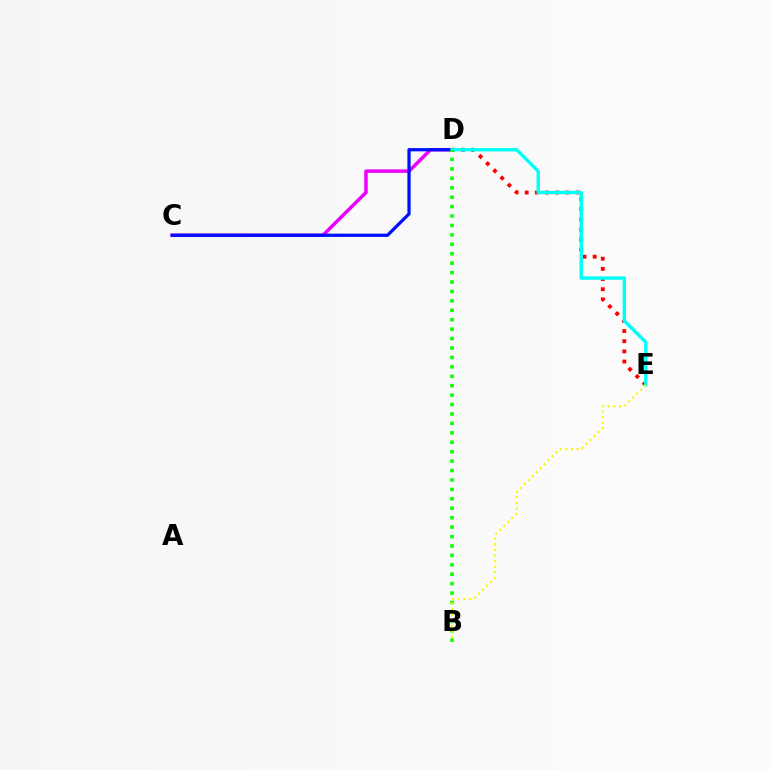{('D', 'E'): [{'color': '#ff0000', 'line_style': 'dotted', 'thickness': 2.76}, {'color': '#00fff6', 'line_style': 'solid', 'thickness': 2.43}], ('C', 'D'): [{'color': '#ee00ff', 'line_style': 'solid', 'thickness': 2.52}, {'color': '#0010ff', 'line_style': 'solid', 'thickness': 2.34}], ('B', 'D'): [{'color': '#08ff00', 'line_style': 'dotted', 'thickness': 2.56}], ('B', 'E'): [{'color': '#fcf500', 'line_style': 'dotted', 'thickness': 1.52}]}